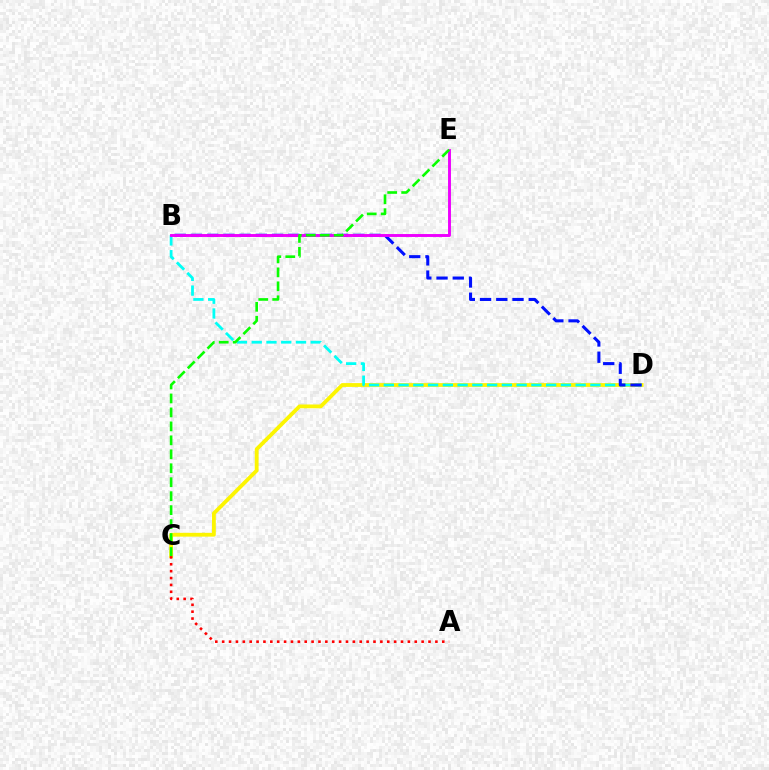{('C', 'D'): [{'color': '#fcf500', 'line_style': 'solid', 'thickness': 2.74}], ('B', 'D'): [{'color': '#00fff6', 'line_style': 'dashed', 'thickness': 2.0}, {'color': '#0010ff', 'line_style': 'dashed', 'thickness': 2.2}], ('B', 'E'): [{'color': '#ee00ff', 'line_style': 'solid', 'thickness': 2.1}], ('C', 'E'): [{'color': '#08ff00', 'line_style': 'dashed', 'thickness': 1.9}], ('A', 'C'): [{'color': '#ff0000', 'line_style': 'dotted', 'thickness': 1.87}]}